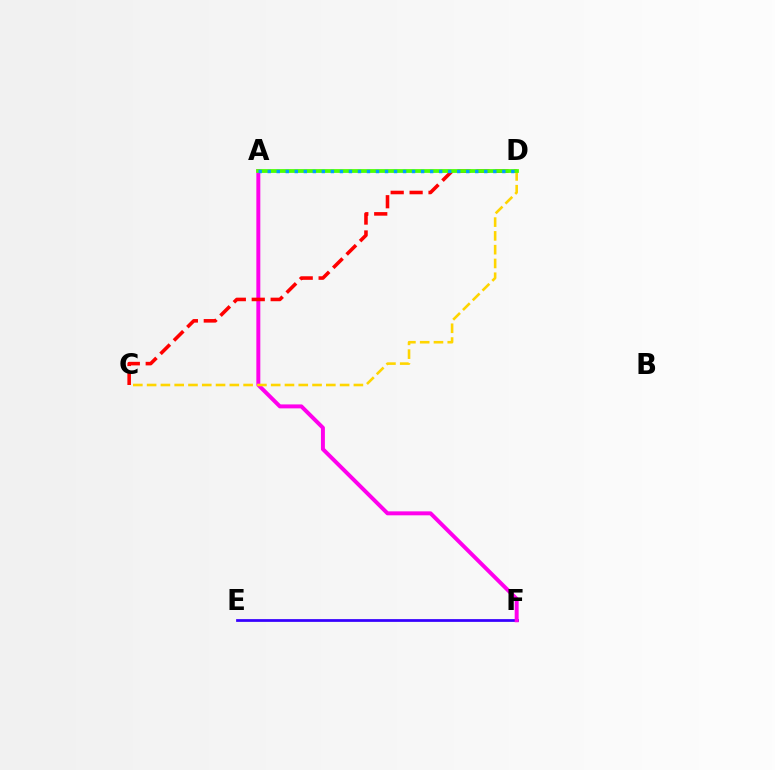{('E', 'F'): [{'color': '#3700ff', 'line_style': 'solid', 'thickness': 1.98}], ('A', 'F'): [{'color': '#ff00ed', 'line_style': 'solid', 'thickness': 2.85}], ('C', 'D'): [{'color': '#ff0000', 'line_style': 'dashed', 'thickness': 2.57}, {'color': '#ffd500', 'line_style': 'dashed', 'thickness': 1.87}], ('A', 'D'): [{'color': '#00ff86', 'line_style': 'dashed', 'thickness': 1.65}, {'color': '#4fff00', 'line_style': 'solid', 'thickness': 2.71}, {'color': '#009eff', 'line_style': 'dotted', 'thickness': 2.45}]}